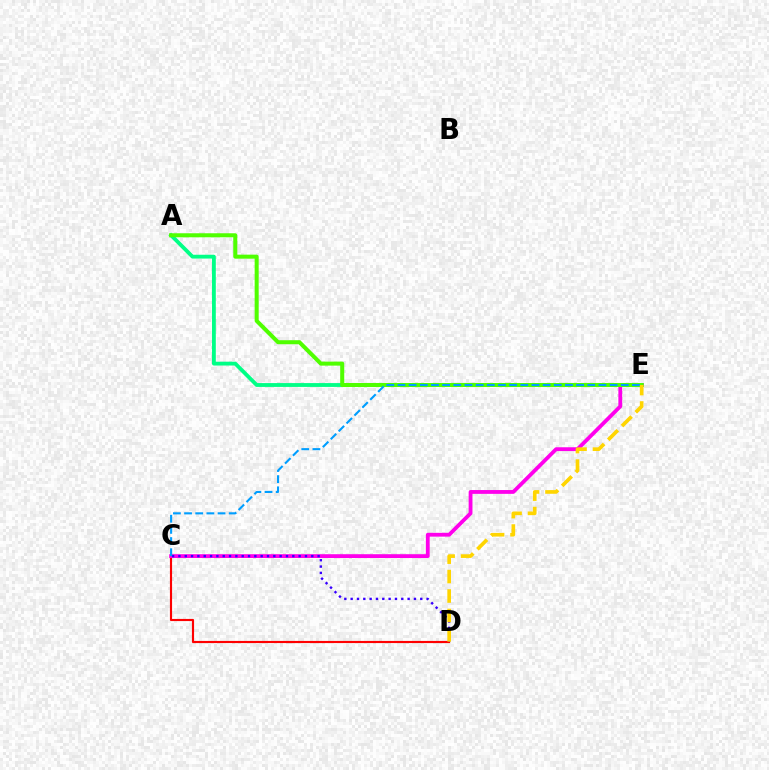{('A', 'E'): [{'color': '#00ff86', 'line_style': 'solid', 'thickness': 2.76}, {'color': '#4fff00', 'line_style': 'solid', 'thickness': 2.9}], ('C', 'D'): [{'color': '#ff0000', 'line_style': 'solid', 'thickness': 1.55}, {'color': '#3700ff', 'line_style': 'dotted', 'thickness': 1.72}], ('C', 'E'): [{'color': '#ff00ed', 'line_style': 'solid', 'thickness': 2.75}, {'color': '#009eff', 'line_style': 'dashed', 'thickness': 1.52}], ('D', 'E'): [{'color': '#ffd500', 'line_style': 'dashed', 'thickness': 2.64}]}